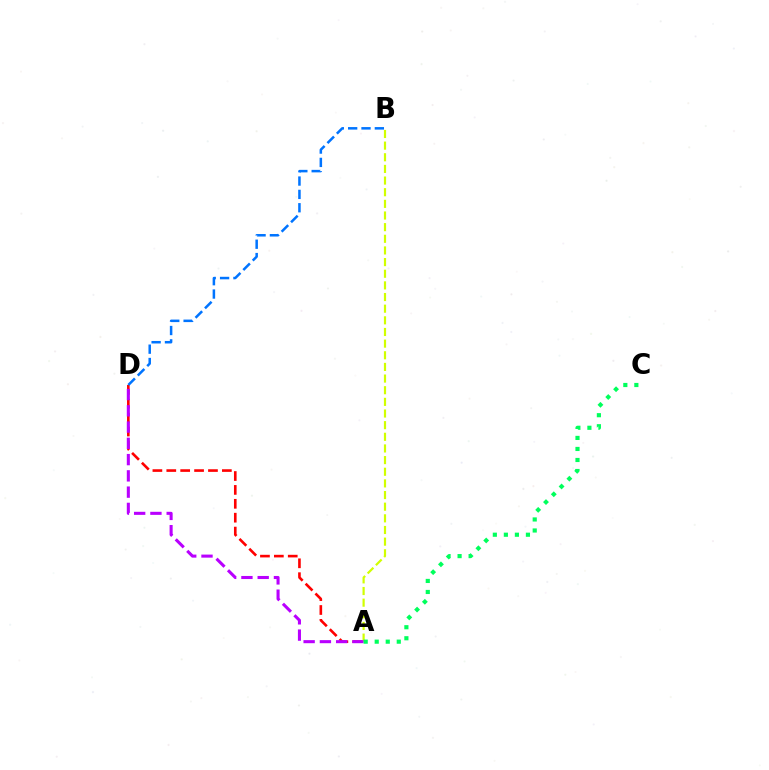{('A', 'B'): [{'color': '#d1ff00', 'line_style': 'dashed', 'thickness': 1.58}], ('A', 'D'): [{'color': '#ff0000', 'line_style': 'dashed', 'thickness': 1.89}, {'color': '#b900ff', 'line_style': 'dashed', 'thickness': 2.21}], ('B', 'D'): [{'color': '#0074ff', 'line_style': 'dashed', 'thickness': 1.81}], ('A', 'C'): [{'color': '#00ff5c', 'line_style': 'dotted', 'thickness': 3.0}]}